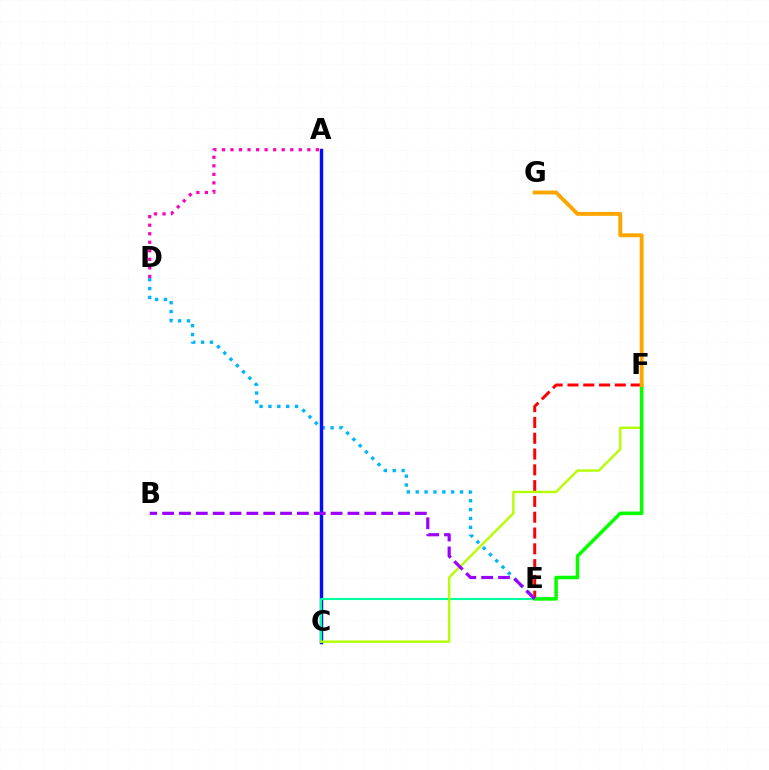{('D', 'E'): [{'color': '#00b5ff', 'line_style': 'dotted', 'thickness': 2.41}], ('A', 'C'): [{'color': '#0010ff', 'line_style': 'solid', 'thickness': 2.47}], ('E', 'F'): [{'color': '#ff0000', 'line_style': 'dashed', 'thickness': 2.15}, {'color': '#08ff00', 'line_style': 'solid', 'thickness': 2.55}], ('C', 'E'): [{'color': '#00ff9d', 'line_style': 'solid', 'thickness': 1.51}], ('C', 'F'): [{'color': '#b3ff00', 'line_style': 'solid', 'thickness': 1.72}], ('B', 'E'): [{'color': '#9b00ff', 'line_style': 'dashed', 'thickness': 2.29}], ('A', 'D'): [{'color': '#ff00bd', 'line_style': 'dotted', 'thickness': 2.32}], ('F', 'G'): [{'color': '#ffa500', 'line_style': 'solid', 'thickness': 2.8}]}